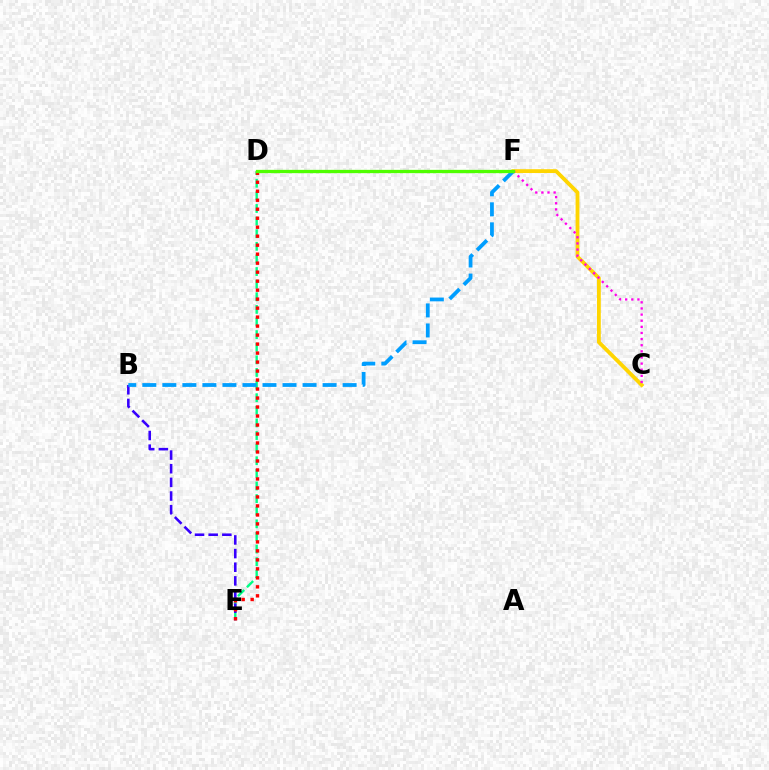{('C', 'F'): [{'color': '#ffd500', 'line_style': 'solid', 'thickness': 2.75}, {'color': '#ff00ed', 'line_style': 'dotted', 'thickness': 1.66}], ('D', 'E'): [{'color': '#00ff86', 'line_style': 'dashed', 'thickness': 1.71}, {'color': '#ff0000', 'line_style': 'dotted', 'thickness': 2.44}], ('B', 'E'): [{'color': '#3700ff', 'line_style': 'dashed', 'thickness': 1.85}], ('B', 'F'): [{'color': '#009eff', 'line_style': 'dashed', 'thickness': 2.72}], ('D', 'F'): [{'color': '#4fff00', 'line_style': 'solid', 'thickness': 2.38}]}